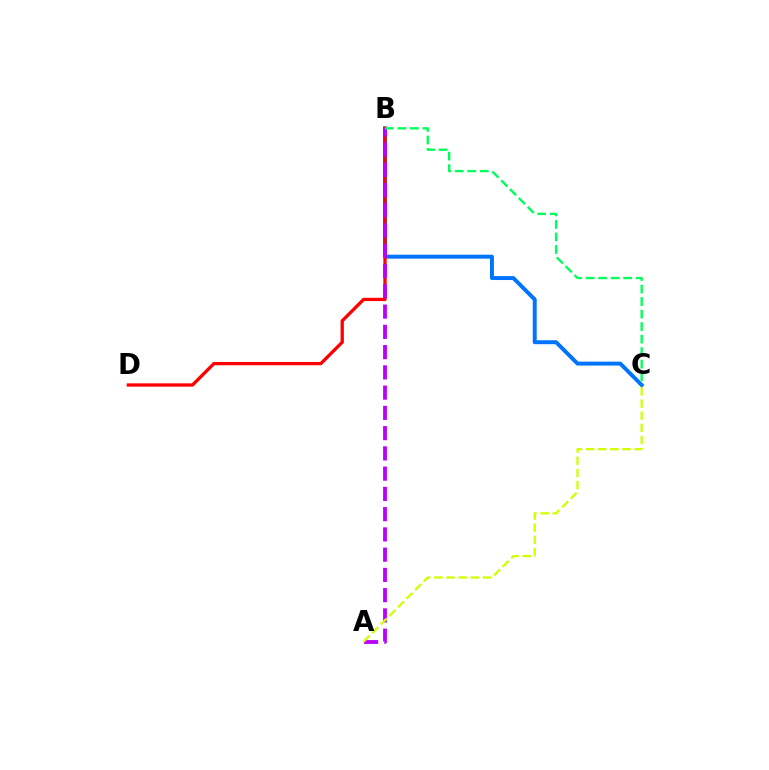{('B', 'C'): [{'color': '#0074ff', 'line_style': 'solid', 'thickness': 2.83}, {'color': '#00ff5c', 'line_style': 'dashed', 'thickness': 1.7}], ('B', 'D'): [{'color': '#ff0000', 'line_style': 'solid', 'thickness': 2.37}], ('A', 'B'): [{'color': '#b900ff', 'line_style': 'dashed', 'thickness': 2.75}], ('A', 'C'): [{'color': '#d1ff00', 'line_style': 'dashed', 'thickness': 1.65}]}